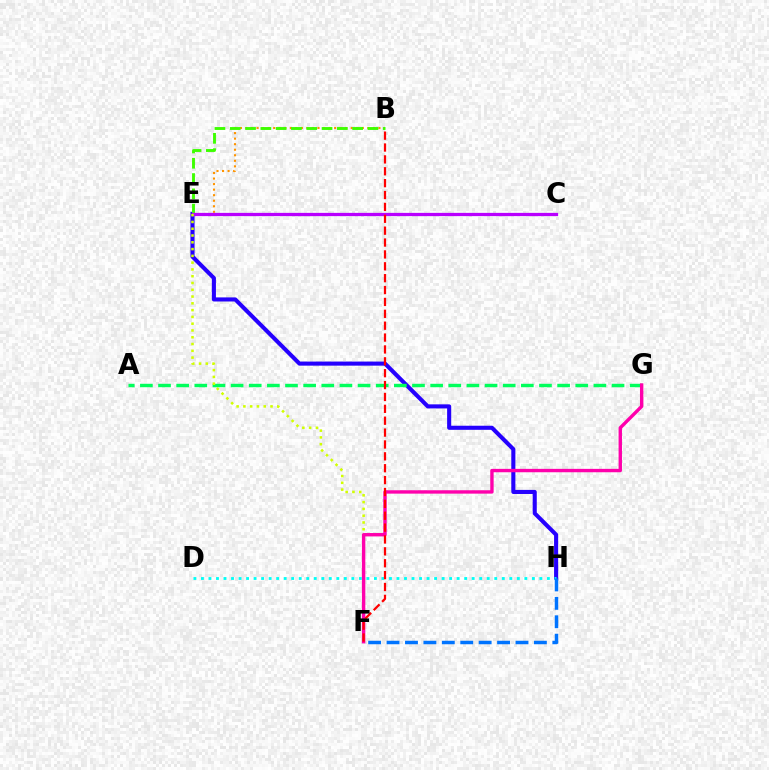{('E', 'H'): [{'color': '#2500ff', 'line_style': 'solid', 'thickness': 2.94}], ('A', 'G'): [{'color': '#00ff5c', 'line_style': 'dashed', 'thickness': 2.46}], ('D', 'H'): [{'color': '#00fff6', 'line_style': 'dotted', 'thickness': 2.04}], ('B', 'E'): [{'color': '#ff9400', 'line_style': 'dotted', 'thickness': 1.5}, {'color': '#3dff00', 'line_style': 'dashed', 'thickness': 2.08}], ('C', 'E'): [{'color': '#b900ff', 'line_style': 'solid', 'thickness': 2.34}], ('E', 'F'): [{'color': '#d1ff00', 'line_style': 'dotted', 'thickness': 1.84}], ('F', 'G'): [{'color': '#ff00ac', 'line_style': 'solid', 'thickness': 2.44}], ('F', 'H'): [{'color': '#0074ff', 'line_style': 'dashed', 'thickness': 2.5}], ('B', 'F'): [{'color': '#ff0000', 'line_style': 'dashed', 'thickness': 1.61}]}